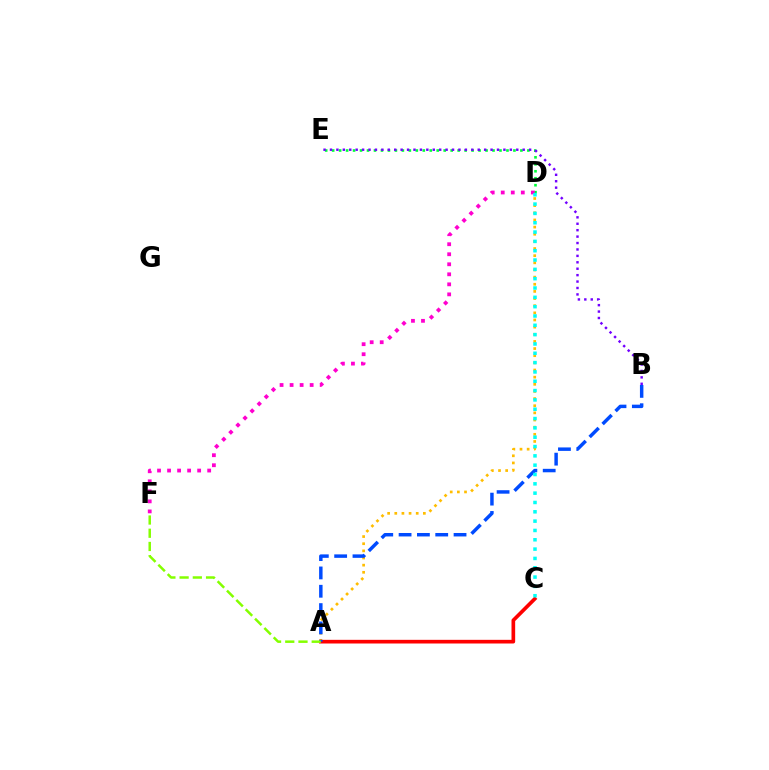{('A', 'D'): [{'color': '#ffbd00', 'line_style': 'dotted', 'thickness': 1.94}], ('A', 'C'): [{'color': '#ff0000', 'line_style': 'solid', 'thickness': 2.64}], ('D', 'E'): [{'color': '#00ff39', 'line_style': 'dotted', 'thickness': 1.89}], ('D', 'F'): [{'color': '#ff00cf', 'line_style': 'dotted', 'thickness': 2.72}], ('A', 'B'): [{'color': '#004bff', 'line_style': 'dashed', 'thickness': 2.49}], ('B', 'E'): [{'color': '#7200ff', 'line_style': 'dotted', 'thickness': 1.75}], ('C', 'D'): [{'color': '#00fff6', 'line_style': 'dotted', 'thickness': 2.53}], ('A', 'F'): [{'color': '#84ff00', 'line_style': 'dashed', 'thickness': 1.8}]}